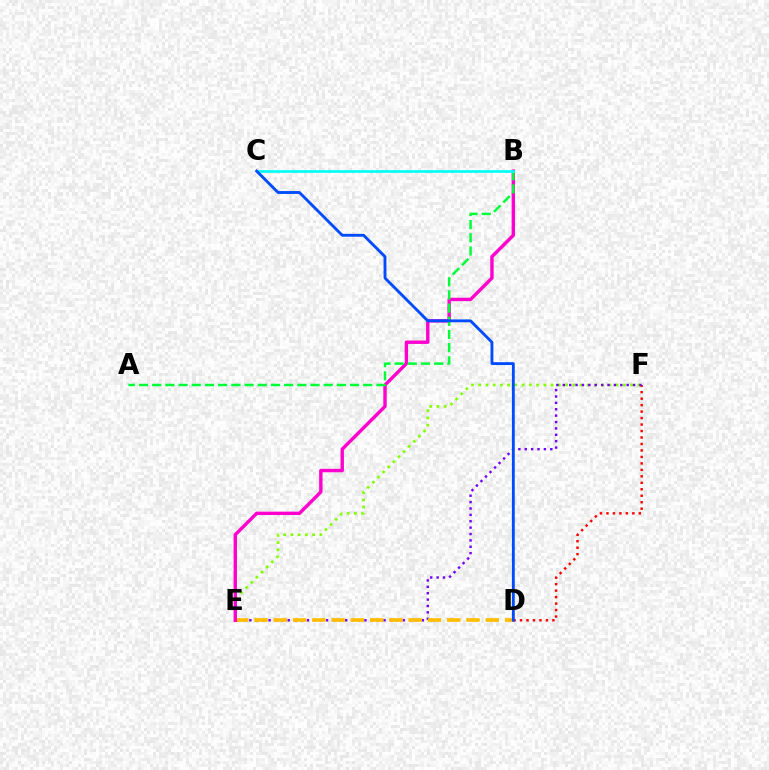{('E', 'F'): [{'color': '#84ff00', 'line_style': 'dotted', 'thickness': 1.97}, {'color': '#7200ff', 'line_style': 'dotted', 'thickness': 1.74}], ('D', 'F'): [{'color': '#ff0000', 'line_style': 'dotted', 'thickness': 1.76}], ('D', 'E'): [{'color': '#ffbd00', 'line_style': 'dashed', 'thickness': 2.62}], ('B', 'E'): [{'color': '#ff00cf', 'line_style': 'solid', 'thickness': 2.45}], ('A', 'B'): [{'color': '#00ff39', 'line_style': 'dashed', 'thickness': 1.79}], ('B', 'C'): [{'color': '#00fff6', 'line_style': 'solid', 'thickness': 1.93}], ('C', 'D'): [{'color': '#004bff', 'line_style': 'solid', 'thickness': 2.05}]}